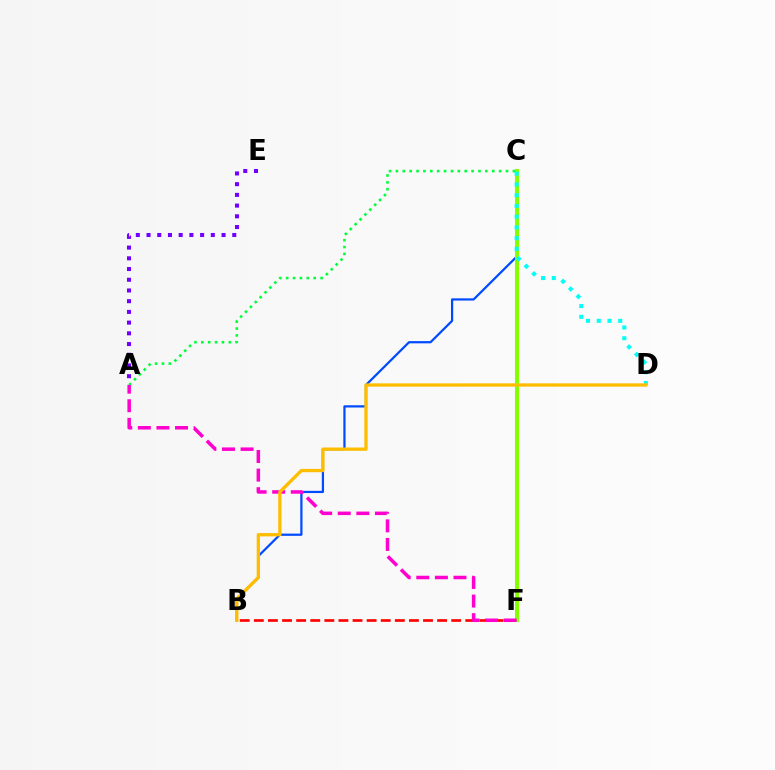{('A', 'E'): [{'color': '#7200ff', 'line_style': 'dotted', 'thickness': 2.91}], ('B', 'C'): [{'color': '#004bff', 'line_style': 'solid', 'thickness': 1.6}], ('A', 'C'): [{'color': '#00ff39', 'line_style': 'dotted', 'thickness': 1.87}], ('B', 'F'): [{'color': '#ff0000', 'line_style': 'dashed', 'thickness': 1.92}], ('C', 'F'): [{'color': '#84ff00', 'line_style': 'solid', 'thickness': 2.92}], ('A', 'F'): [{'color': '#ff00cf', 'line_style': 'dashed', 'thickness': 2.53}], ('C', 'D'): [{'color': '#00fff6', 'line_style': 'dotted', 'thickness': 2.92}], ('B', 'D'): [{'color': '#ffbd00', 'line_style': 'solid', 'thickness': 2.37}]}